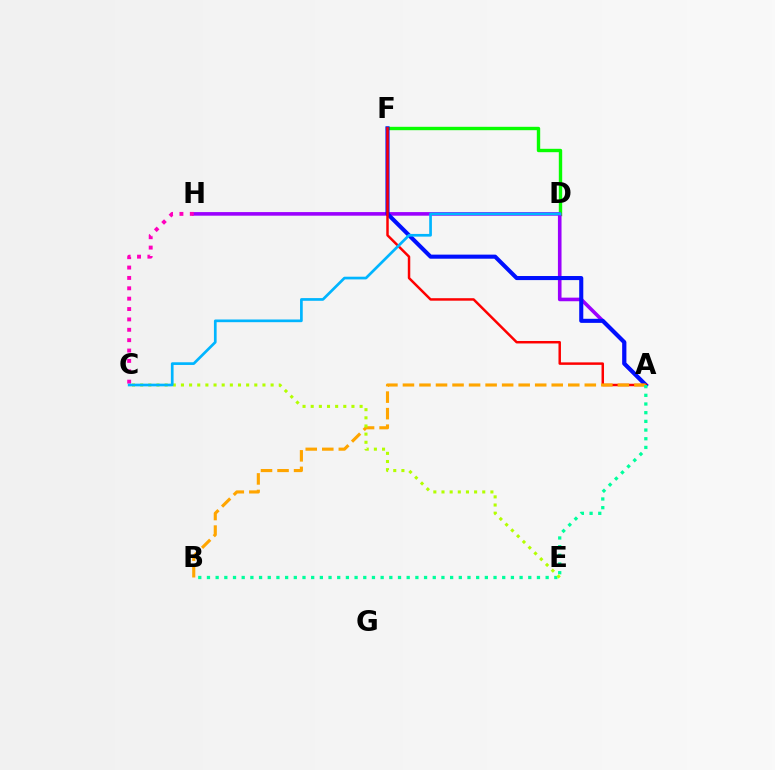{('D', 'F'): [{'color': '#08ff00', 'line_style': 'solid', 'thickness': 2.44}], ('A', 'H'): [{'color': '#9b00ff', 'line_style': 'solid', 'thickness': 2.59}], ('C', 'H'): [{'color': '#ff00bd', 'line_style': 'dotted', 'thickness': 2.82}], ('A', 'F'): [{'color': '#0010ff', 'line_style': 'solid', 'thickness': 2.94}, {'color': '#ff0000', 'line_style': 'solid', 'thickness': 1.79}], ('A', 'B'): [{'color': '#ffa500', 'line_style': 'dashed', 'thickness': 2.25}, {'color': '#00ff9d', 'line_style': 'dotted', 'thickness': 2.36}], ('C', 'E'): [{'color': '#b3ff00', 'line_style': 'dotted', 'thickness': 2.21}], ('C', 'D'): [{'color': '#00b5ff', 'line_style': 'solid', 'thickness': 1.94}]}